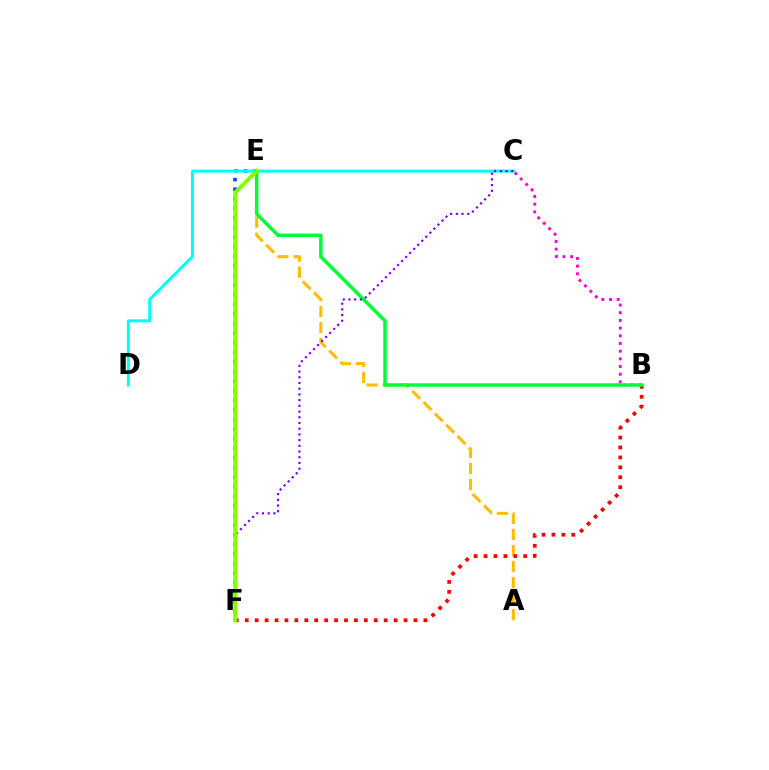{('E', 'F'): [{'color': '#004bff', 'line_style': 'dotted', 'thickness': 2.61}, {'color': '#84ff00', 'line_style': 'solid', 'thickness': 2.9}], ('A', 'E'): [{'color': '#ffbd00', 'line_style': 'dashed', 'thickness': 2.18}], ('B', 'C'): [{'color': '#ff00cf', 'line_style': 'dotted', 'thickness': 2.09}], ('B', 'F'): [{'color': '#ff0000', 'line_style': 'dotted', 'thickness': 2.7}], ('B', 'E'): [{'color': '#00ff39', 'line_style': 'solid', 'thickness': 2.5}], ('C', 'D'): [{'color': '#00fff6', 'line_style': 'solid', 'thickness': 2.15}], ('C', 'F'): [{'color': '#7200ff', 'line_style': 'dotted', 'thickness': 1.55}]}